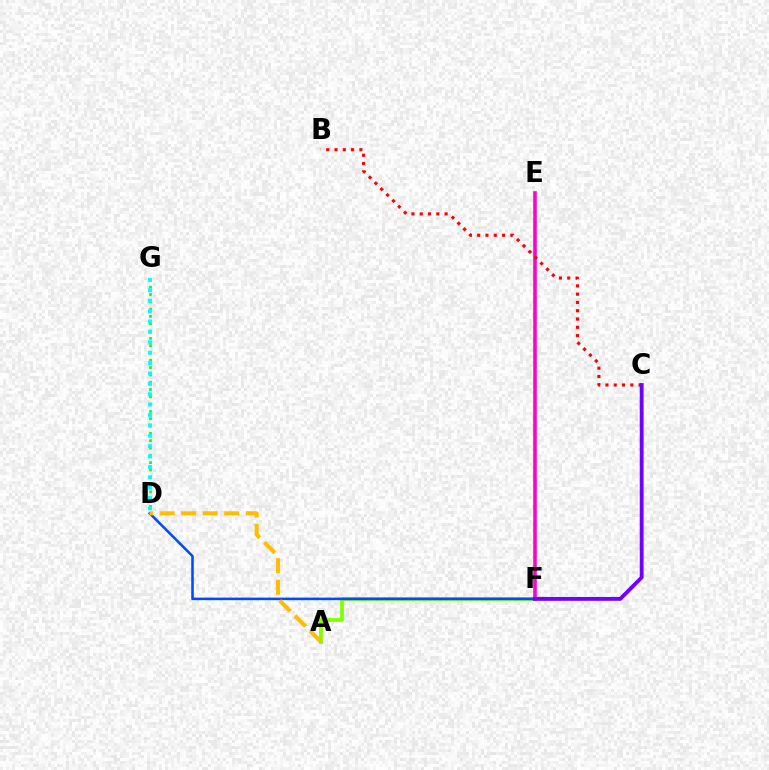{('E', 'F'): [{'color': '#ff00cf', 'line_style': 'solid', 'thickness': 2.58}], ('A', 'F'): [{'color': '#84ff00', 'line_style': 'solid', 'thickness': 2.77}], ('D', 'F'): [{'color': '#004bff', 'line_style': 'solid', 'thickness': 1.84}], ('D', 'G'): [{'color': '#00ff39', 'line_style': 'dotted', 'thickness': 1.99}, {'color': '#00fff6', 'line_style': 'dotted', 'thickness': 2.82}], ('B', 'C'): [{'color': '#ff0000', 'line_style': 'dotted', 'thickness': 2.25}], ('C', 'F'): [{'color': '#7200ff', 'line_style': 'solid', 'thickness': 2.78}], ('A', 'D'): [{'color': '#ffbd00', 'line_style': 'dashed', 'thickness': 2.93}]}